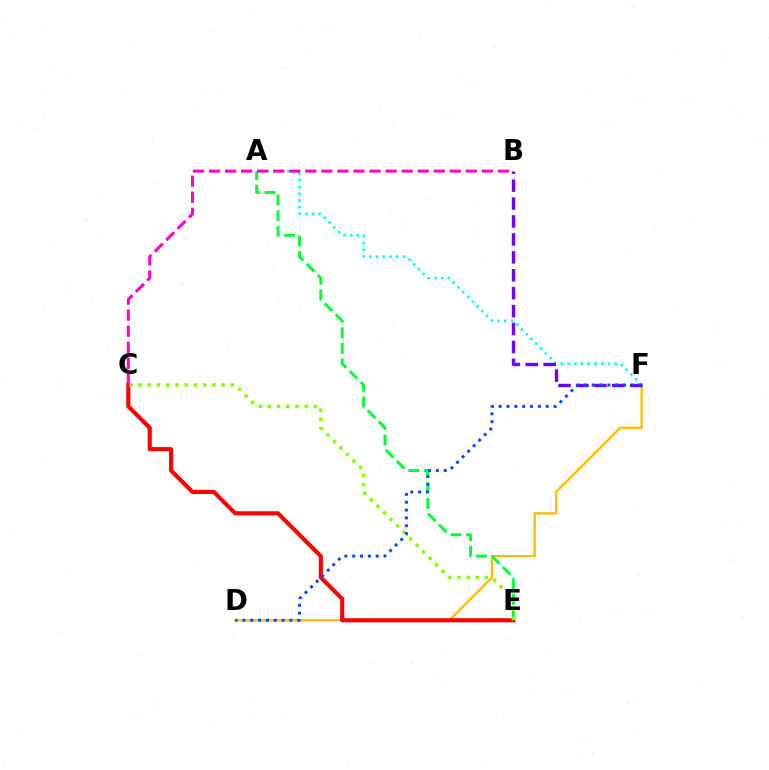{('D', 'F'): [{'color': '#ffbd00', 'line_style': 'solid', 'thickness': 1.67}, {'color': '#004bff', 'line_style': 'dotted', 'thickness': 2.13}], ('A', 'F'): [{'color': '#00fff6', 'line_style': 'dotted', 'thickness': 1.83}], ('B', 'F'): [{'color': '#7200ff', 'line_style': 'dashed', 'thickness': 2.43}], ('A', 'E'): [{'color': '#00ff39', 'line_style': 'dashed', 'thickness': 2.12}], ('C', 'E'): [{'color': '#ff0000', 'line_style': 'solid', 'thickness': 2.98}, {'color': '#84ff00', 'line_style': 'dotted', 'thickness': 2.5}], ('B', 'C'): [{'color': '#ff00cf', 'line_style': 'dashed', 'thickness': 2.18}]}